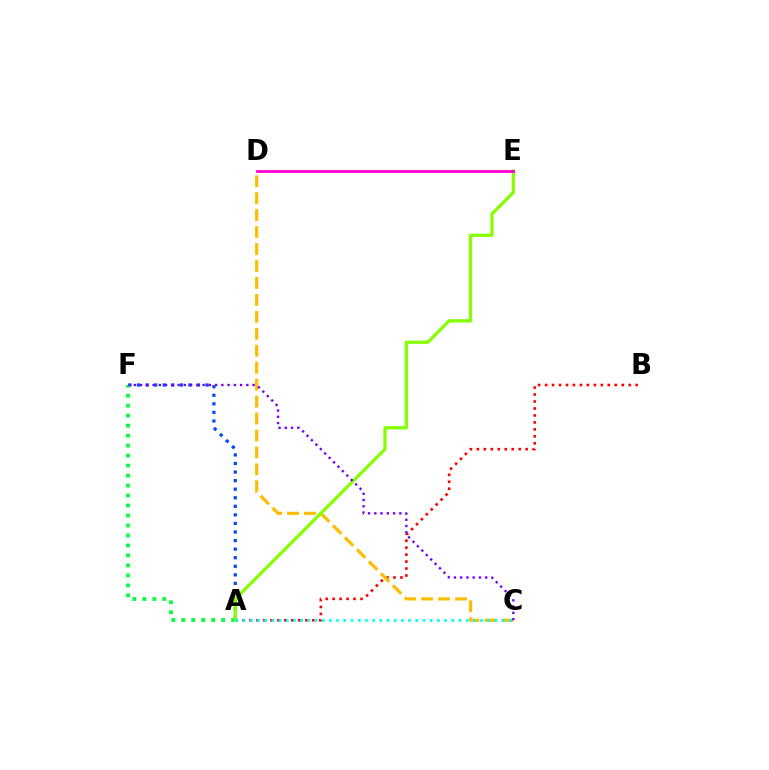{('A', 'B'): [{'color': '#ff0000', 'line_style': 'dotted', 'thickness': 1.89}], ('C', 'D'): [{'color': '#ffbd00', 'line_style': 'dashed', 'thickness': 2.3}], ('A', 'F'): [{'color': '#004bff', 'line_style': 'dotted', 'thickness': 2.33}, {'color': '#00ff39', 'line_style': 'dotted', 'thickness': 2.71}], ('A', 'E'): [{'color': '#84ff00', 'line_style': 'solid', 'thickness': 2.33}], ('D', 'E'): [{'color': '#ff00cf', 'line_style': 'solid', 'thickness': 2.01}], ('C', 'F'): [{'color': '#7200ff', 'line_style': 'dotted', 'thickness': 1.7}], ('A', 'C'): [{'color': '#00fff6', 'line_style': 'dotted', 'thickness': 1.96}]}